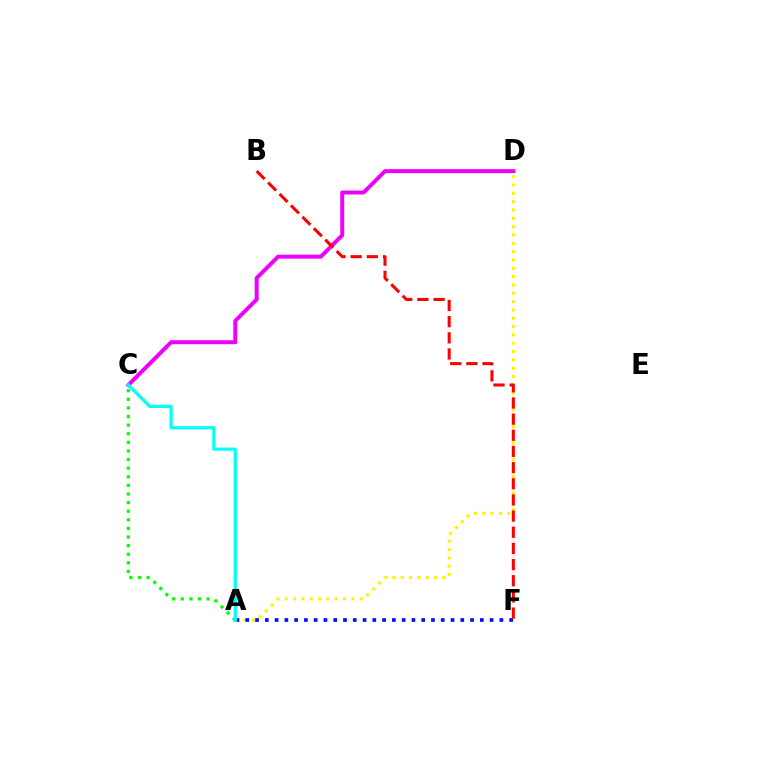{('A', 'D'): [{'color': '#fcf500', 'line_style': 'dotted', 'thickness': 2.26}], ('C', 'D'): [{'color': '#ee00ff', 'line_style': 'solid', 'thickness': 2.85}], ('A', 'F'): [{'color': '#0010ff', 'line_style': 'dotted', 'thickness': 2.66}], ('B', 'F'): [{'color': '#ff0000', 'line_style': 'dashed', 'thickness': 2.2}], ('A', 'C'): [{'color': '#08ff00', 'line_style': 'dotted', 'thickness': 2.34}, {'color': '#00fff6', 'line_style': 'solid', 'thickness': 2.3}]}